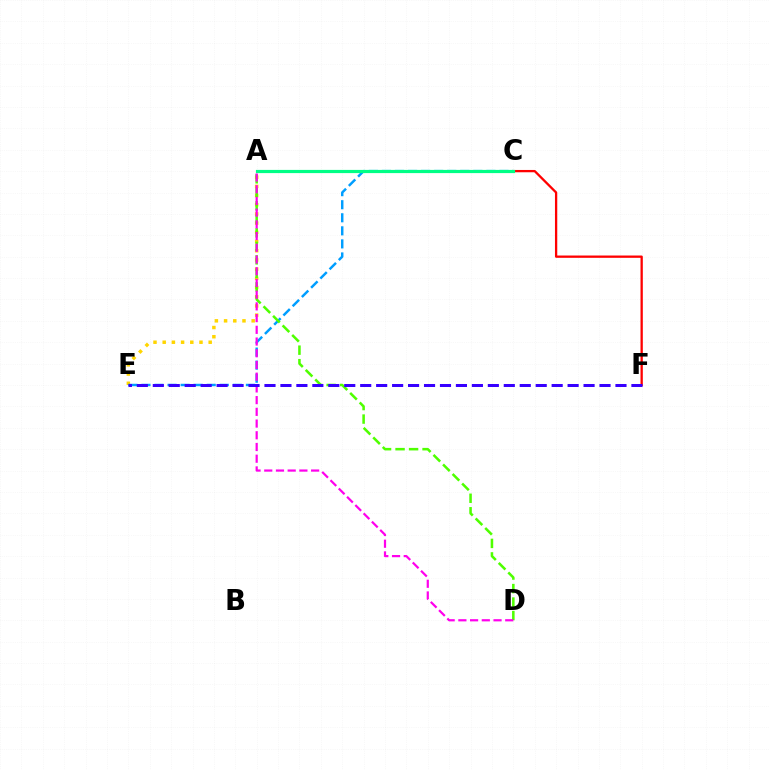{('A', 'E'): [{'color': '#ffd500', 'line_style': 'dotted', 'thickness': 2.5}], ('C', 'F'): [{'color': '#ff0000', 'line_style': 'solid', 'thickness': 1.66}], ('C', 'E'): [{'color': '#009eff', 'line_style': 'dashed', 'thickness': 1.77}], ('A', 'D'): [{'color': '#4fff00', 'line_style': 'dashed', 'thickness': 1.83}, {'color': '#ff00ed', 'line_style': 'dashed', 'thickness': 1.59}], ('A', 'C'): [{'color': '#00ff86', 'line_style': 'solid', 'thickness': 2.3}], ('E', 'F'): [{'color': '#3700ff', 'line_style': 'dashed', 'thickness': 2.17}]}